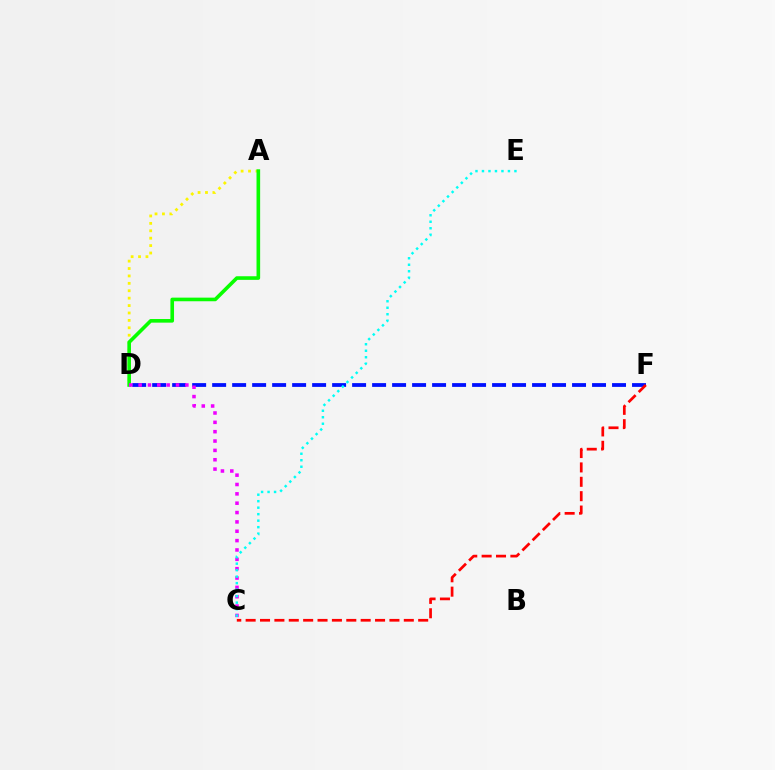{('A', 'D'): [{'color': '#fcf500', 'line_style': 'dotted', 'thickness': 2.01}, {'color': '#08ff00', 'line_style': 'solid', 'thickness': 2.6}], ('D', 'F'): [{'color': '#0010ff', 'line_style': 'dashed', 'thickness': 2.72}], ('C', 'D'): [{'color': '#ee00ff', 'line_style': 'dotted', 'thickness': 2.54}], ('C', 'E'): [{'color': '#00fff6', 'line_style': 'dotted', 'thickness': 1.76}], ('C', 'F'): [{'color': '#ff0000', 'line_style': 'dashed', 'thickness': 1.95}]}